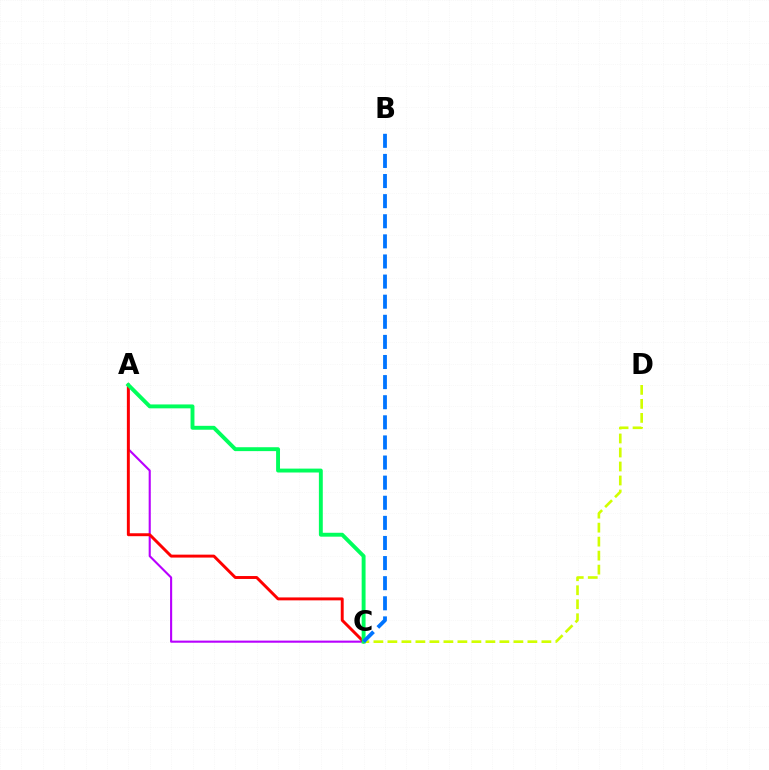{('A', 'C'): [{'color': '#b900ff', 'line_style': 'solid', 'thickness': 1.52}, {'color': '#ff0000', 'line_style': 'solid', 'thickness': 2.11}, {'color': '#00ff5c', 'line_style': 'solid', 'thickness': 2.81}], ('C', 'D'): [{'color': '#d1ff00', 'line_style': 'dashed', 'thickness': 1.9}], ('B', 'C'): [{'color': '#0074ff', 'line_style': 'dashed', 'thickness': 2.73}]}